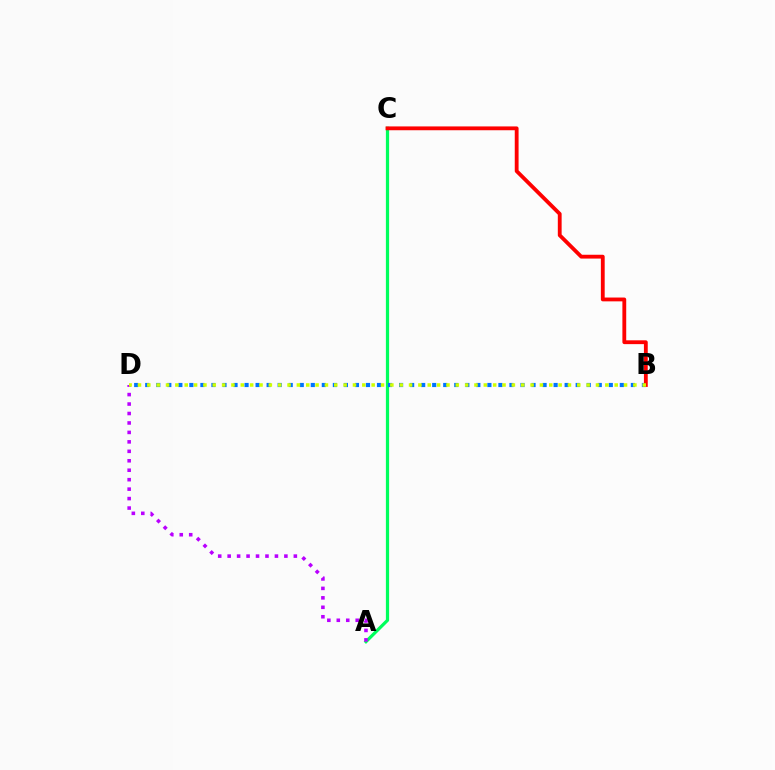{('A', 'C'): [{'color': '#00ff5c', 'line_style': 'solid', 'thickness': 2.32}], ('A', 'D'): [{'color': '#b900ff', 'line_style': 'dotted', 'thickness': 2.57}], ('B', 'D'): [{'color': '#0074ff', 'line_style': 'dotted', 'thickness': 3.0}, {'color': '#d1ff00', 'line_style': 'dotted', 'thickness': 2.54}], ('B', 'C'): [{'color': '#ff0000', 'line_style': 'solid', 'thickness': 2.75}]}